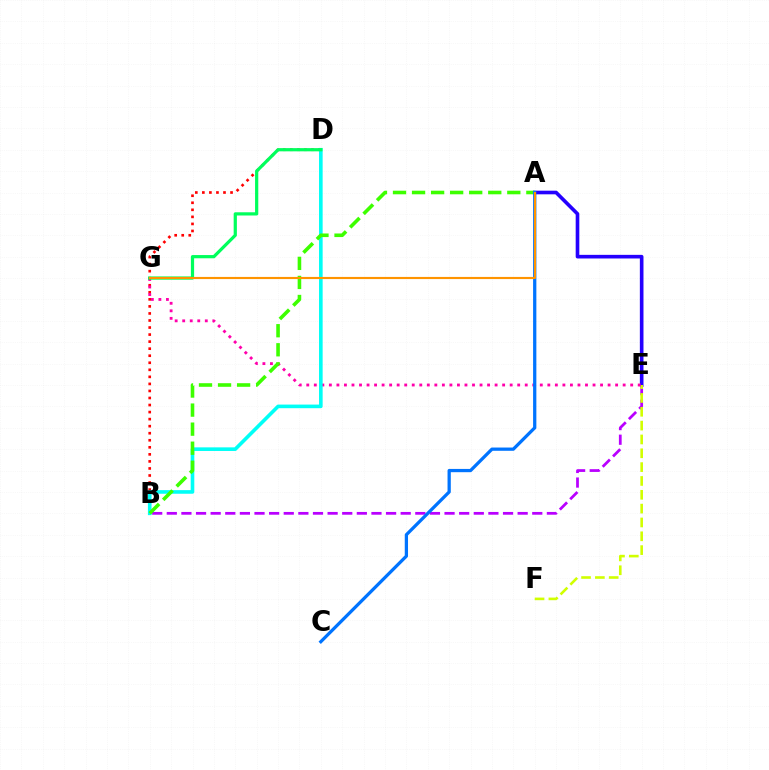{('A', 'E'): [{'color': '#2500ff', 'line_style': 'solid', 'thickness': 2.61}], ('B', 'D'): [{'color': '#ff0000', 'line_style': 'dotted', 'thickness': 1.91}, {'color': '#00fff6', 'line_style': 'solid', 'thickness': 2.61}], ('B', 'E'): [{'color': '#b900ff', 'line_style': 'dashed', 'thickness': 1.99}], ('E', 'F'): [{'color': '#d1ff00', 'line_style': 'dashed', 'thickness': 1.88}], ('E', 'G'): [{'color': '#ff00ac', 'line_style': 'dotted', 'thickness': 2.05}], ('D', 'G'): [{'color': '#00ff5c', 'line_style': 'solid', 'thickness': 2.32}], ('A', 'B'): [{'color': '#3dff00', 'line_style': 'dashed', 'thickness': 2.59}], ('A', 'C'): [{'color': '#0074ff', 'line_style': 'solid', 'thickness': 2.35}], ('A', 'G'): [{'color': '#ff9400', 'line_style': 'solid', 'thickness': 1.55}]}